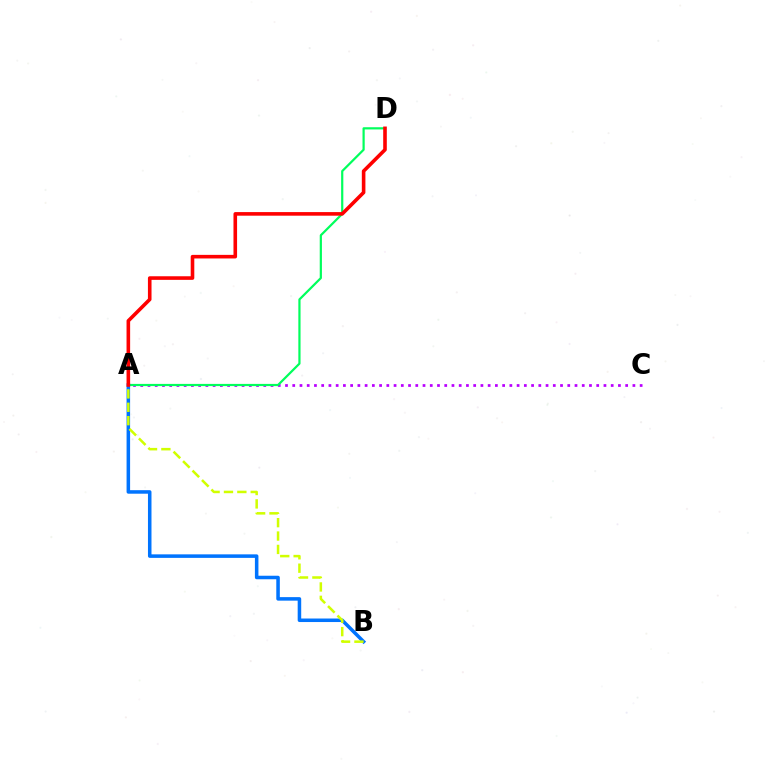{('A', 'C'): [{'color': '#b900ff', 'line_style': 'dotted', 'thickness': 1.97}], ('A', 'D'): [{'color': '#00ff5c', 'line_style': 'solid', 'thickness': 1.59}, {'color': '#ff0000', 'line_style': 'solid', 'thickness': 2.59}], ('A', 'B'): [{'color': '#0074ff', 'line_style': 'solid', 'thickness': 2.54}, {'color': '#d1ff00', 'line_style': 'dashed', 'thickness': 1.82}]}